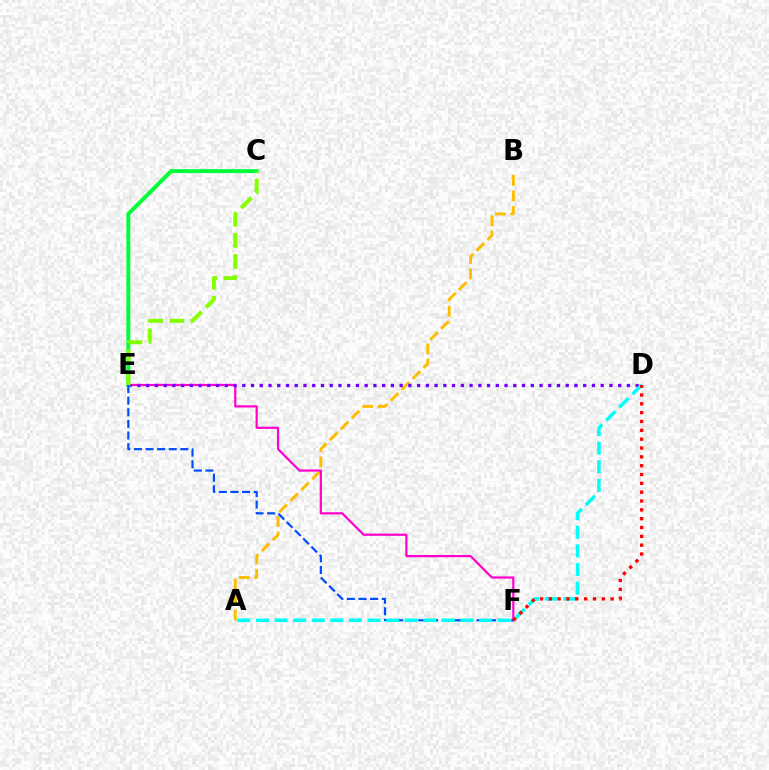{('A', 'B'): [{'color': '#ffbd00', 'line_style': 'dashed', 'thickness': 2.1}], ('E', 'F'): [{'color': '#ff00cf', 'line_style': 'solid', 'thickness': 1.58}, {'color': '#004bff', 'line_style': 'dashed', 'thickness': 1.58}], ('D', 'E'): [{'color': '#7200ff', 'line_style': 'dotted', 'thickness': 2.38}], ('C', 'E'): [{'color': '#00ff39', 'line_style': 'solid', 'thickness': 2.84}, {'color': '#84ff00', 'line_style': 'dashed', 'thickness': 2.86}], ('A', 'D'): [{'color': '#00fff6', 'line_style': 'dashed', 'thickness': 2.53}], ('D', 'F'): [{'color': '#ff0000', 'line_style': 'dotted', 'thickness': 2.4}]}